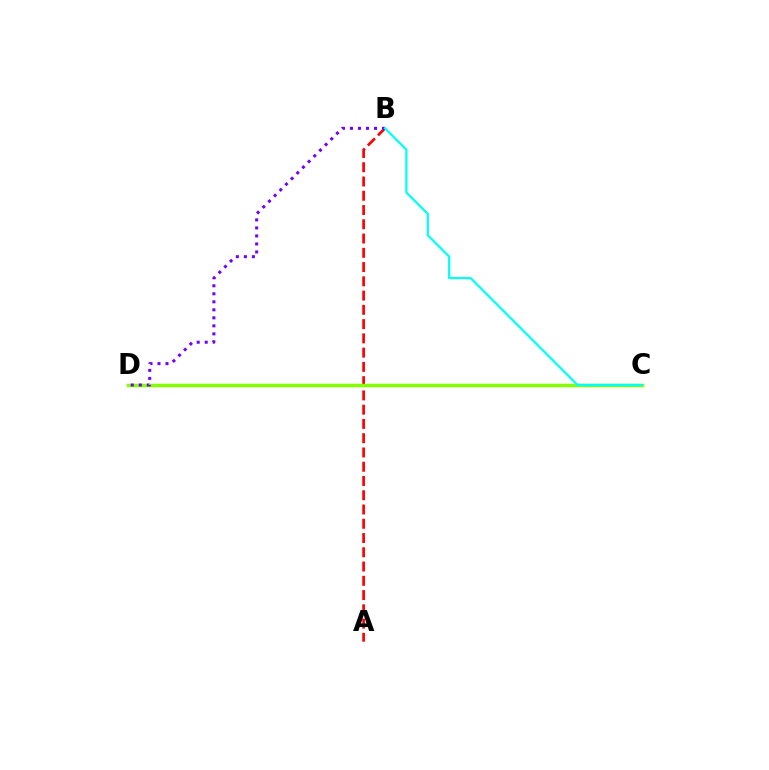{('A', 'B'): [{'color': '#ff0000', 'line_style': 'dashed', 'thickness': 1.94}], ('C', 'D'): [{'color': '#84ff00', 'line_style': 'solid', 'thickness': 2.51}], ('B', 'D'): [{'color': '#7200ff', 'line_style': 'dotted', 'thickness': 2.18}], ('B', 'C'): [{'color': '#00fff6', 'line_style': 'solid', 'thickness': 1.6}]}